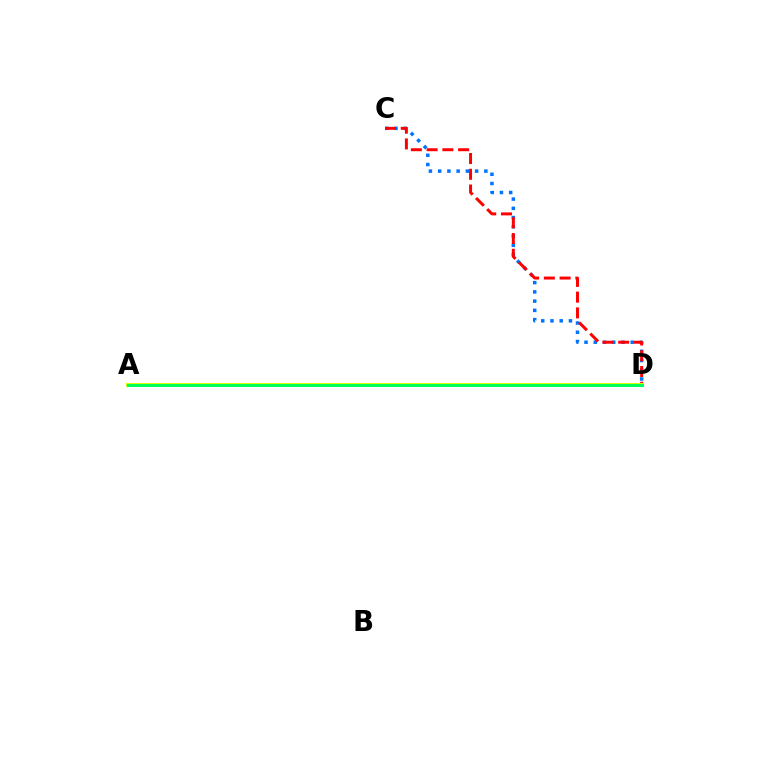{('C', 'D'): [{'color': '#0074ff', 'line_style': 'dotted', 'thickness': 2.51}, {'color': '#ff0000', 'line_style': 'dashed', 'thickness': 2.14}], ('A', 'D'): [{'color': '#b900ff', 'line_style': 'dotted', 'thickness': 1.53}, {'color': '#d1ff00', 'line_style': 'solid', 'thickness': 2.87}, {'color': '#00ff5c', 'line_style': 'solid', 'thickness': 2.15}]}